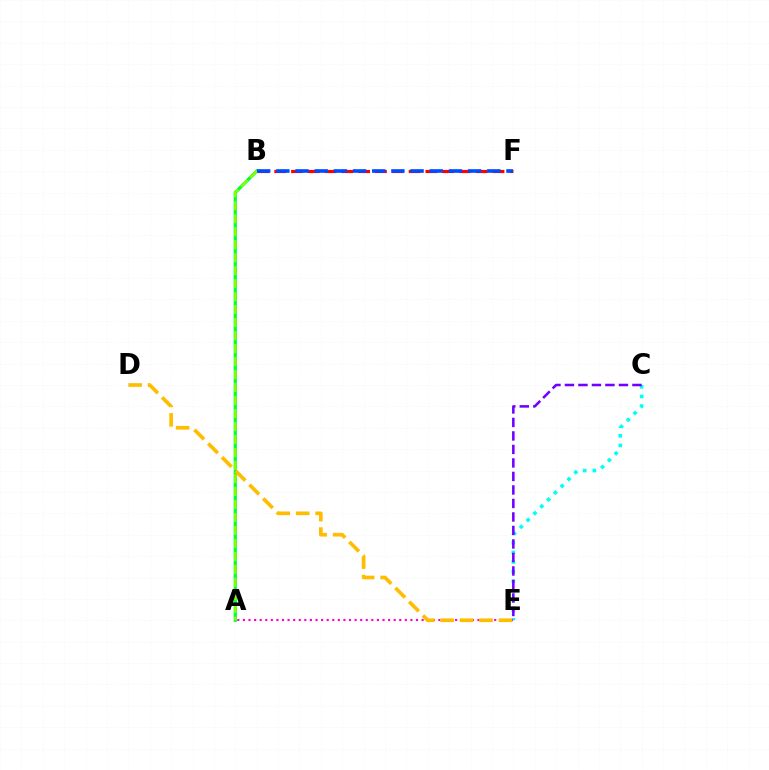{('C', 'E'): [{'color': '#00fff6', 'line_style': 'dotted', 'thickness': 2.62}, {'color': '#7200ff', 'line_style': 'dashed', 'thickness': 1.83}], ('A', 'B'): [{'color': '#00ff39', 'line_style': 'solid', 'thickness': 2.32}, {'color': '#84ff00', 'line_style': 'dashed', 'thickness': 1.76}], ('B', 'F'): [{'color': '#ff0000', 'line_style': 'dashed', 'thickness': 2.28}, {'color': '#004bff', 'line_style': 'dashed', 'thickness': 2.6}], ('A', 'E'): [{'color': '#ff00cf', 'line_style': 'dotted', 'thickness': 1.52}], ('D', 'E'): [{'color': '#ffbd00', 'line_style': 'dashed', 'thickness': 2.64}]}